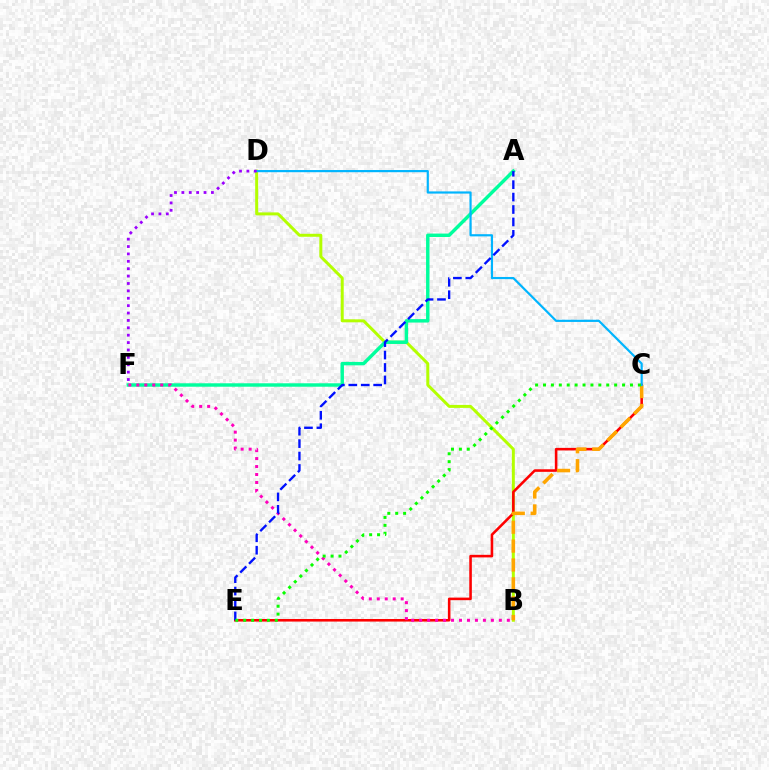{('B', 'D'): [{'color': '#b3ff00', 'line_style': 'solid', 'thickness': 2.14}], ('C', 'E'): [{'color': '#ff0000', 'line_style': 'solid', 'thickness': 1.85}, {'color': '#08ff00', 'line_style': 'dotted', 'thickness': 2.15}], ('B', 'C'): [{'color': '#ffa500', 'line_style': 'dashed', 'thickness': 2.56}], ('A', 'F'): [{'color': '#00ff9d', 'line_style': 'solid', 'thickness': 2.47}], ('B', 'F'): [{'color': '#ff00bd', 'line_style': 'dotted', 'thickness': 2.17}], ('C', 'D'): [{'color': '#00b5ff', 'line_style': 'solid', 'thickness': 1.57}], ('D', 'F'): [{'color': '#9b00ff', 'line_style': 'dotted', 'thickness': 2.01}], ('A', 'E'): [{'color': '#0010ff', 'line_style': 'dashed', 'thickness': 1.69}]}